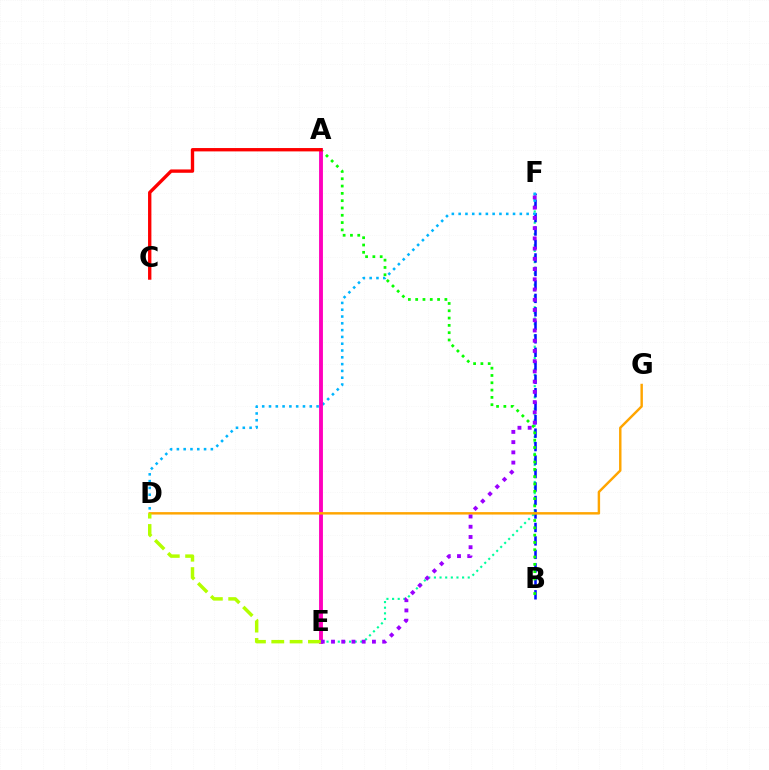{('E', 'F'): [{'color': '#00ff9d', 'line_style': 'dotted', 'thickness': 1.53}, {'color': '#9b00ff', 'line_style': 'dotted', 'thickness': 2.78}], ('B', 'F'): [{'color': '#0010ff', 'line_style': 'dashed', 'thickness': 1.83}], ('D', 'F'): [{'color': '#00b5ff', 'line_style': 'dotted', 'thickness': 1.85}], ('A', 'B'): [{'color': '#08ff00', 'line_style': 'dotted', 'thickness': 1.98}], ('A', 'E'): [{'color': '#ff00bd', 'line_style': 'solid', 'thickness': 2.79}], ('D', 'G'): [{'color': '#ffa500', 'line_style': 'solid', 'thickness': 1.76}], ('A', 'C'): [{'color': '#ff0000', 'line_style': 'solid', 'thickness': 2.41}], ('D', 'E'): [{'color': '#b3ff00', 'line_style': 'dashed', 'thickness': 2.49}]}